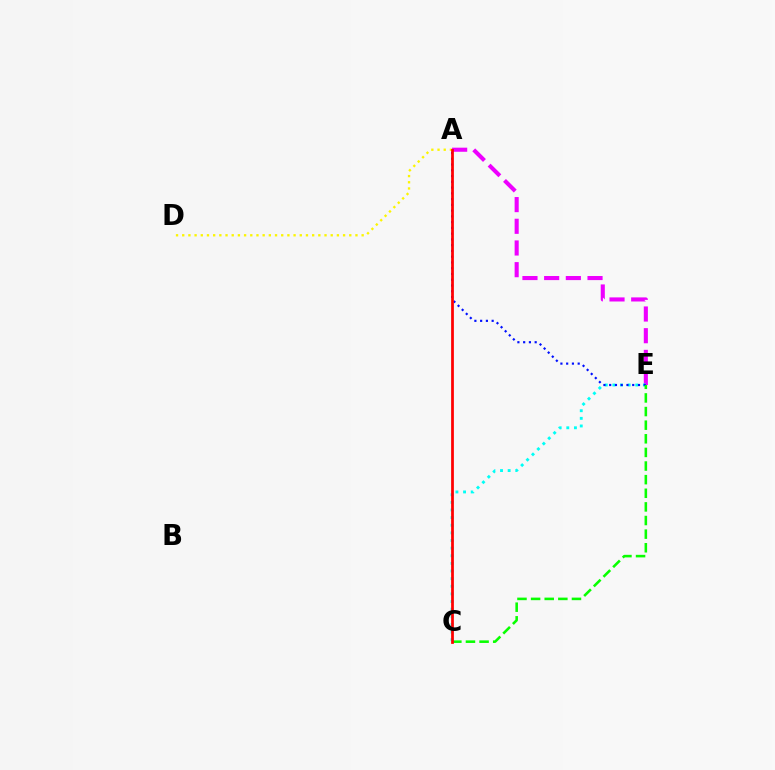{('A', 'D'): [{'color': '#fcf500', 'line_style': 'dotted', 'thickness': 1.68}], ('A', 'E'): [{'color': '#ee00ff', 'line_style': 'dashed', 'thickness': 2.95}, {'color': '#0010ff', 'line_style': 'dotted', 'thickness': 1.56}], ('C', 'E'): [{'color': '#00fff6', 'line_style': 'dotted', 'thickness': 2.07}, {'color': '#08ff00', 'line_style': 'dashed', 'thickness': 1.85}], ('A', 'C'): [{'color': '#ff0000', 'line_style': 'solid', 'thickness': 1.97}]}